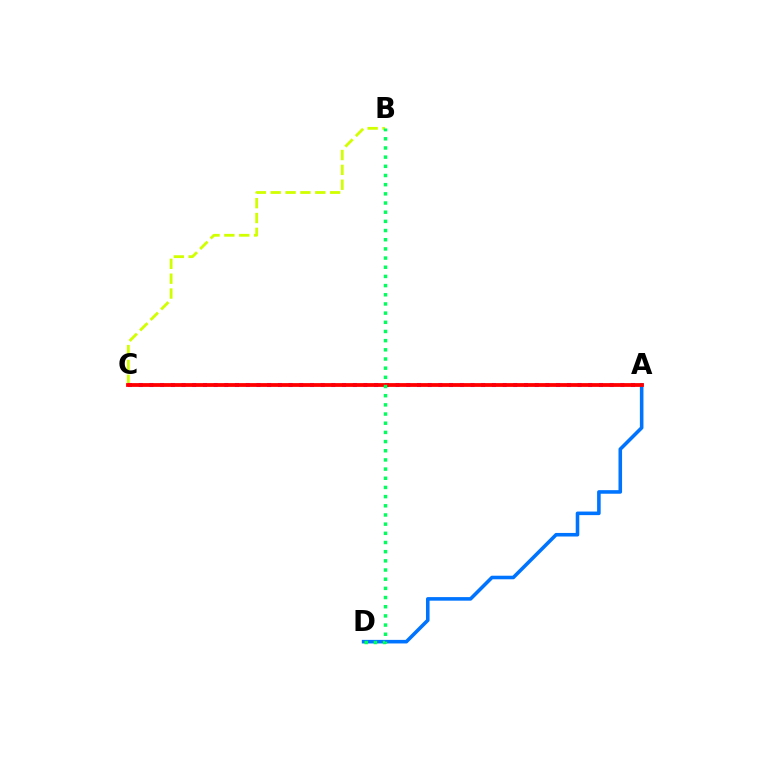{('B', 'C'): [{'color': '#d1ff00', 'line_style': 'dashed', 'thickness': 2.02}], ('A', 'C'): [{'color': '#b900ff', 'line_style': 'dotted', 'thickness': 2.91}, {'color': '#ff0000', 'line_style': 'solid', 'thickness': 2.73}], ('A', 'D'): [{'color': '#0074ff', 'line_style': 'solid', 'thickness': 2.57}], ('B', 'D'): [{'color': '#00ff5c', 'line_style': 'dotted', 'thickness': 2.49}]}